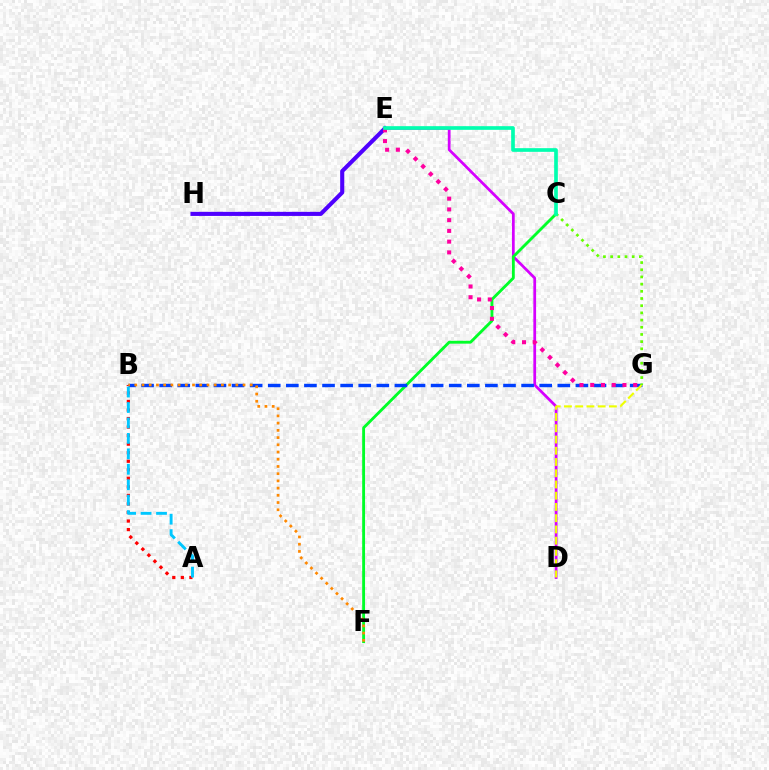{('A', 'B'): [{'color': '#ff0000', 'line_style': 'dotted', 'thickness': 2.32}, {'color': '#00c7ff', 'line_style': 'dashed', 'thickness': 2.1}], ('D', 'E'): [{'color': '#d600ff', 'line_style': 'solid', 'thickness': 1.98}], ('E', 'H'): [{'color': '#4f00ff', 'line_style': 'solid', 'thickness': 2.95}], ('C', 'F'): [{'color': '#00ff27', 'line_style': 'solid', 'thickness': 2.06}], ('B', 'G'): [{'color': '#003fff', 'line_style': 'dashed', 'thickness': 2.46}], ('D', 'G'): [{'color': '#eeff00', 'line_style': 'dashed', 'thickness': 1.53}], ('C', 'G'): [{'color': '#66ff00', 'line_style': 'dotted', 'thickness': 1.95}], ('B', 'F'): [{'color': '#ff8800', 'line_style': 'dotted', 'thickness': 1.96}], ('E', 'G'): [{'color': '#ff00a0', 'line_style': 'dotted', 'thickness': 2.92}], ('C', 'E'): [{'color': '#00ffaf', 'line_style': 'solid', 'thickness': 2.65}]}